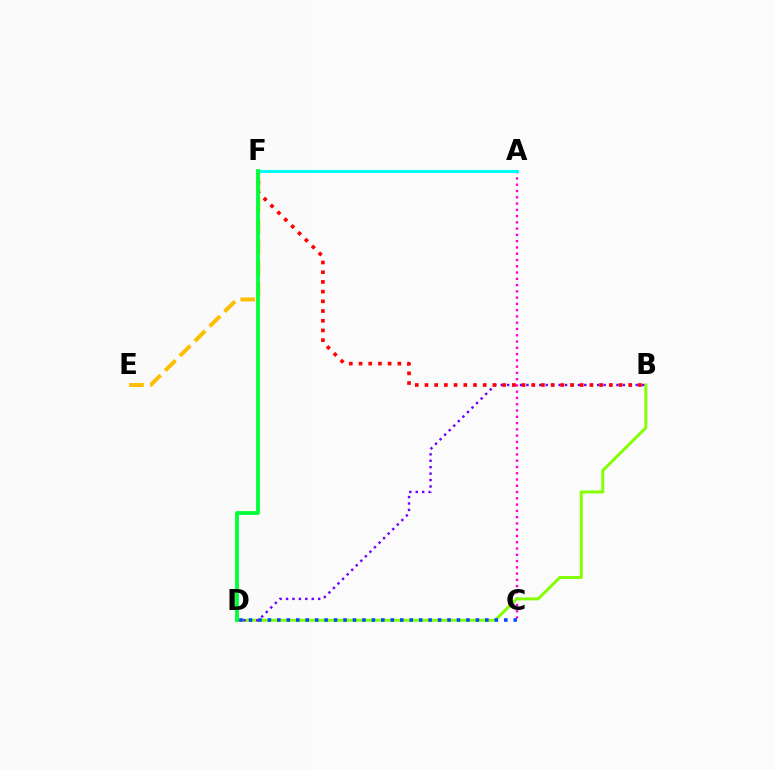{('E', 'F'): [{'color': '#ffbd00', 'line_style': 'dashed', 'thickness': 2.84}], ('A', 'C'): [{'color': '#ff00cf', 'line_style': 'dotted', 'thickness': 1.7}], ('B', 'D'): [{'color': '#84ff00', 'line_style': 'solid', 'thickness': 2.13}, {'color': '#7200ff', 'line_style': 'dotted', 'thickness': 1.75}], ('C', 'D'): [{'color': '#004bff', 'line_style': 'dotted', 'thickness': 2.57}], ('B', 'F'): [{'color': '#ff0000', 'line_style': 'dotted', 'thickness': 2.64}], ('A', 'F'): [{'color': '#00fff6', 'line_style': 'solid', 'thickness': 2.19}], ('D', 'F'): [{'color': '#00ff39', 'line_style': 'solid', 'thickness': 2.74}]}